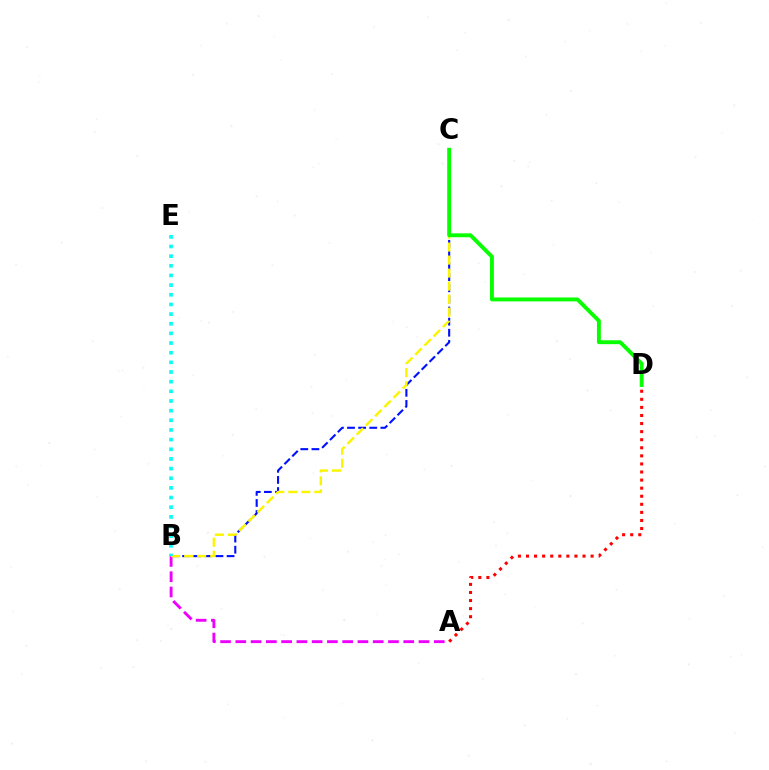{('A', 'B'): [{'color': '#ee00ff', 'line_style': 'dashed', 'thickness': 2.07}], ('B', 'C'): [{'color': '#0010ff', 'line_style': 'dashed', 'thickness': 1.51}, {'color': '#fcf500', 'line_style': 'dashed', 'thickness': 1.77}], ('B', 'E'): [{'color': '#00fff6', 'line_style': 'dotted', 'thickness': 2.62}], ('C', 'D'): [{'color': '#08ff00', 'line_style': 'solid', 'thickness': 2.8}], ('A', 'D'): [{'color': '#ff0000', 'line_style': 'dotted', 'thickness': 2.19}]}